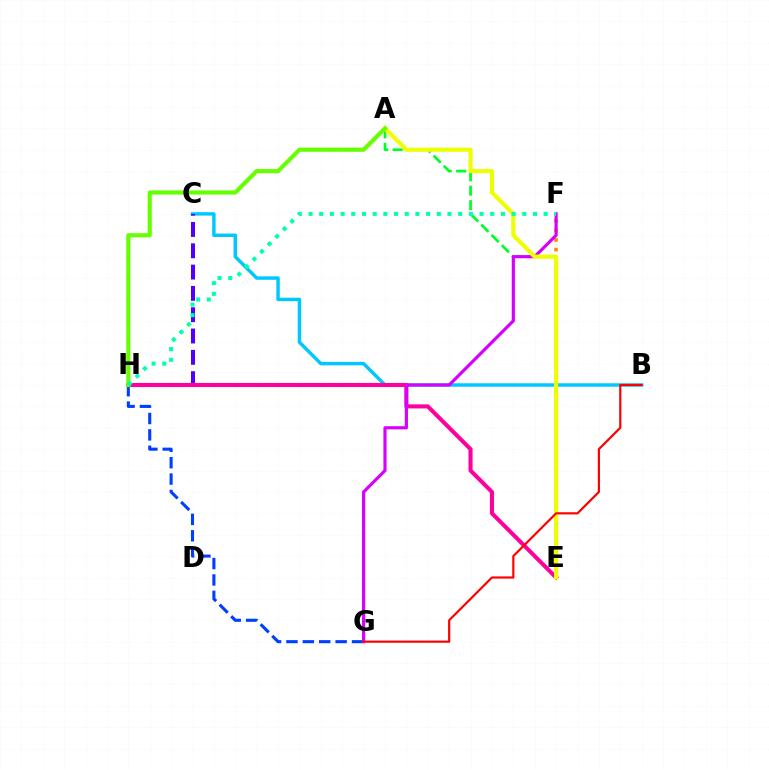{('B', 'C'): [{'color': '#00c7ff', 'line_style': 'solid', 'thickness': 2.48}], ('G', 'H'): [{'color': '#003fff', 'line_style': 'dashed', 'thickness': 2.23}], ('A', 'E'): [{'color': '#00ff27', 'line_style': 'dashed', 'thickness': 1.97}, {'color': '#eeff00', 'line_style': 'solid', 'thickness': 2.98}], ('E', 'F'): [{'color': '#ff8800', 'line_style': 'dotted', 'thickness': 2.61}], ('C', 'H'): [{'color': '#4f00ff', 'line_style': 'dashed', 'thickness': 2.89}], ('E', 'H'): [{'color': '#ff00a0', 'line_style': 'solid', 'thickness': 2.94}], ('F', 'G'): [{'color': '#d600ff', 'line_style': 'solid', 'thickness': 2.27}], ('B', 'G'): [{'color': '#ff0000', 'line_style': 'solid', 'thickness': 1.57}], ('A', 'H'): [{'color': '#66ff00', 'line_style': 'solid', 'thickness': 2.99}], ('F', 'H'): [{'color': '#00ffaf', 'line_style': 'dotted', 'thickness': 2.9}]}